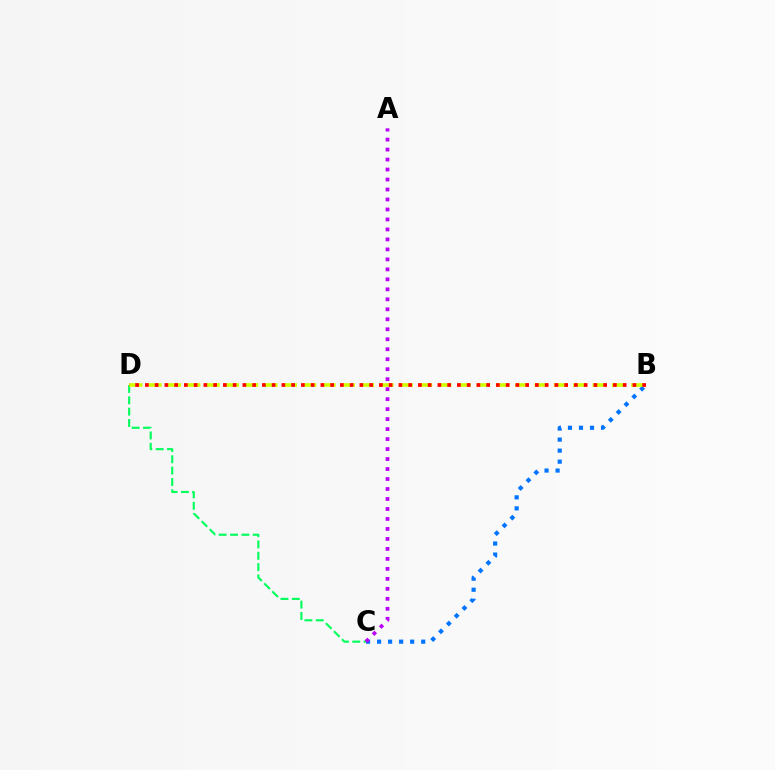{('B', 'C'): [{'color': '#0074ff', 'line_style': 'dotted', 'thickness': 3.0}], ('C', 'D'): [{'color': '#00ff5c', 'line_style': 'dashed', 'thickness': 1.54}], ('A', 'C'): [{'color': '#b900ff', 'line_style': 'dotted', 'thickness': 2.71}], ('B', 'D'): [{'color': '#d1ff00', 'line_style': 'dashed', 'thickness': 2.62}, {'color': '#ff0000', 'line_style': 'dotted', 'thickness': 2.65}]}